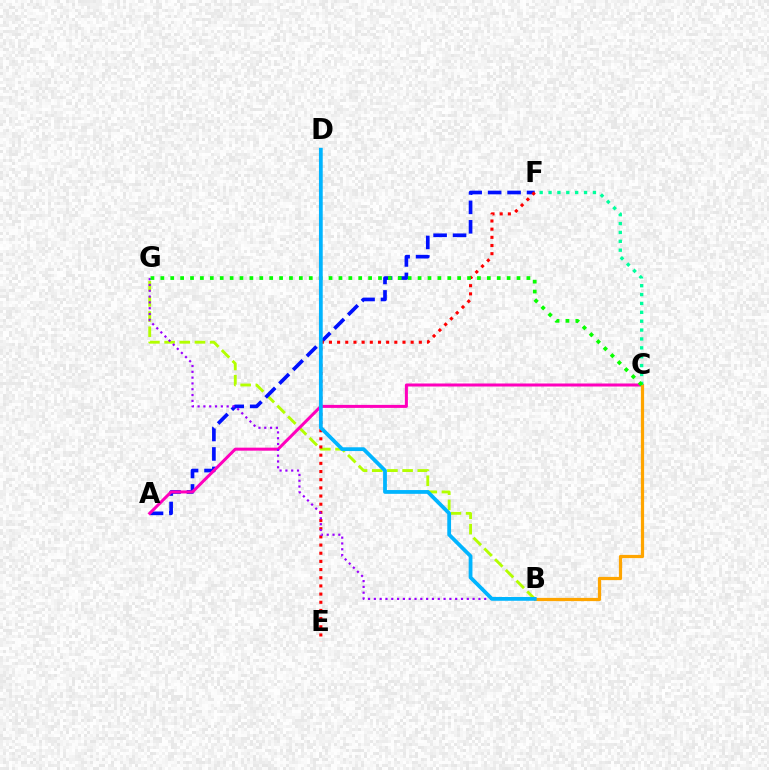{('B', 'G'): [{'color': '#b3ff00', 'line_style': 'dashed', 'thickness': 2.06}, {'color': '#9b00ff', 'line_style': 'dotted', 'thickness': 1.58}], ('A', 'F'): [{'color': '#0010ff', 'line_style': 'dashed', 'thickness': 2.64}], ('E', 'F'): [{'color': '#ff0000', 'line_style': 'dotted', 'thickness': 2.22}], ('A', 'C'): [{'color': '#ff00bd', 'line_style': 'solid', 'thickness': 2.17}], ('B', 'C'): [{'color': '#ffa500', 'line_style': 'solid', 'thickness': 2.32}], ('C', 'F'): [{'color': '#00ff9d', 'line_style': 'dotted', 'thickness': 2.41}], ('C', 'G'): [{'color': '#08ff00', 'line_style': 'dotted', 'thickness': 2.69}], ('B', 'D'): [{'color': '#00b5ff', 'line_style': 'solid', 'thickness': 2.72}]}